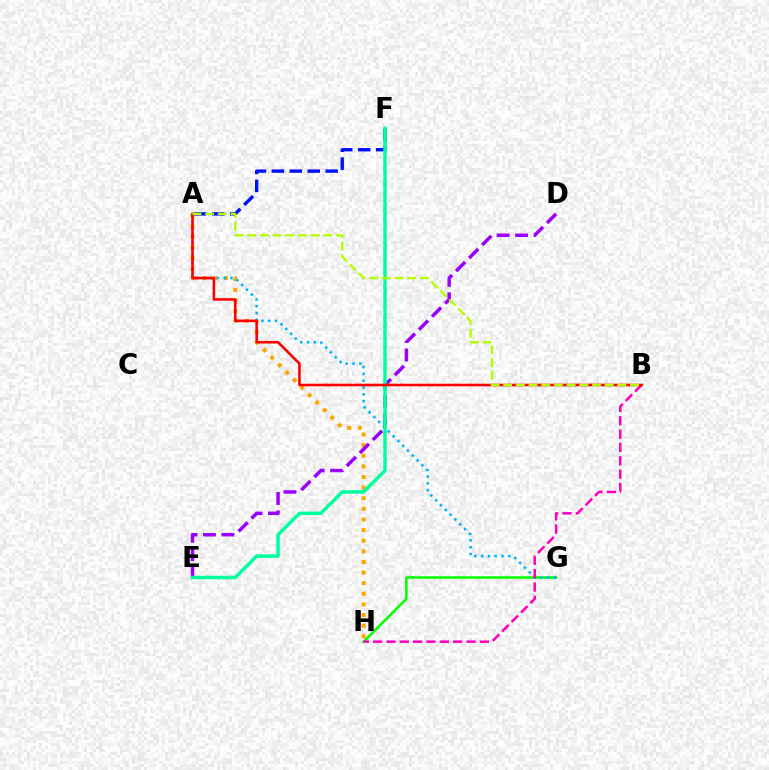{('A', 'H'): [{'color': '#ffa500', 'line_style': 'dotted', 'thickness': 2.88}], ('A', 'F'): [{'color': '#0010ff', 'line_style': 'dashed', 'thickness': 2.44}], ('G', 'H'): [{'color': '#08ff00', 'line_style': 'solid', 'thickness': 1.84}], ('A', 'G'): [{'color': '#00b5ff', 'line_style': 'dotted', 'thickness': 1.85}], ('D', 'E'): [{'color': '#9b00ff', 'line_style': 'dashed', 'thickness': 2.51}], ('E', 'F'): [{'color': '#00ff9d', 'line_style': 'solid', 'thickness': 2.51}], ('B', 'H'): [{'color': '#ff00bd', 'line_style': 'dashed', 'thickness': 1.81}], ('A', 'B'): [{'color': '#ff0000', 'line_style': 'solid', 'thickness': 1.86}, {'color': '#b3ff00', 'line_style': 'dashed', 'thickness': 1.72}]}